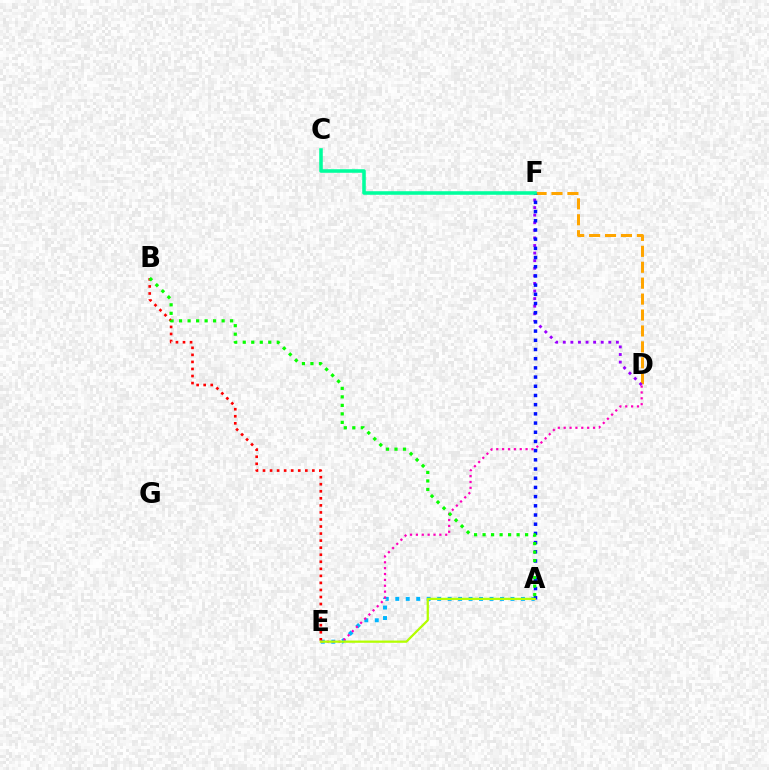{('D', 'F'): [{'color': '#ffa500', 'line_style': 'dashed', 'thickness': 2.16}, {'color': '#9b00ff', 'line_style': 'dotted', 'thickness': 2.06}], ('A', 'E'): [{'color': '#00b5ff', 'line_style': 'dotted', 'thickness': 2.85}, {'color': '#b3ff00', 'line_style': 'solid', 'thickness': 1.62}], ('A', 'F'): [{'color': '#0010ff', 'line_style': 'dotted', 'thickness': 2.5}], ('B', 'E'): [{'color': '#ff0000', 'line_style': 'dotted', 'thickness': 1.92}], ('D', 'E'): [{'color': '#ff00bd', 'line_style': 'dotted', 'thickness': 1.59}], ('C', 'F'): [{'color': '#00ff9d', 'line_style': 'solid', 'thickness': 2.56}], ('A', 'B'): [{'color': '#08ff00', 'line_style': 'dotted', 'thickness': 2.31}]}